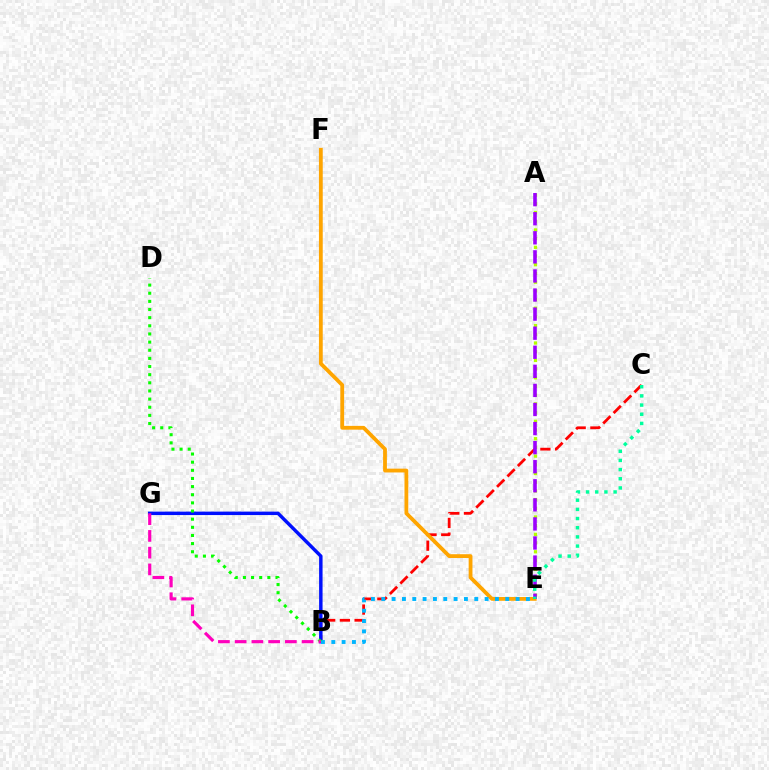{('B', 'C'): [{'color': '#ff0000', 'line_style': 'dashed', 'thickness': 2.0}], ('E', 'F'): [{'color': '#ffa500', 'line_style': 'solid', 'thickness': 2.74}], ('A', 'E'): [{'color': '#b3ff00', 'line_style': 'dotted', 'thickness': 2.36}, {'color': '#9b00ff', 'line_style': 'dashed', 'thickness': 2.59}], ('B', 'G'): [{'color': '#0010ff', 'line_style': 'solid', 'thickness': 2.48}, {'color': '#ff00bd', 'line_style': 'dashed', 'thickness': 2.27}], ('B', 'E'): [{'color': '#00b5ff', 'line_style': 'dotted', 'thickness': 2.81}], ('C', 'E'): [{'color': '#00ff9d', 'line_style': 'dotted', 'thickness': 2.49}], ('B', 'D'): [{'color': '#08ff00', 'line_style': 'dotted', 'thickness': 2.21}]}